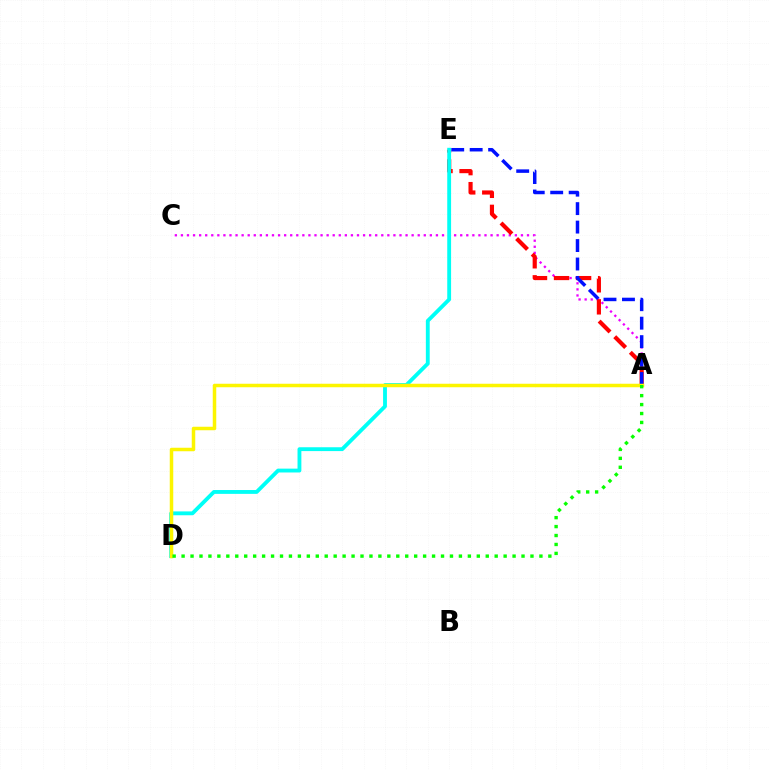{('A', 'C'): [{'color': '#ee00ff', 'line_style': 'dotted', 'thickness': 1.65}], ('A', 'E'): [{'color': '#ff0000', 'line_style': 'dashed', 'thickness': 2.99}, {'color': '#0010ff', 'line_style': 'dashed', 'thickness': 2.51}], ('D', 'E'): [{'color': '#00fff6', 'line_style': 'solid', 'thickness': 2.77}], ('A', 'D'): [{'color': '#fcf500', 'line_style': 'solid', 'thickness': 2.52}, {'color': '#08ff00', 'line_style': 'dotted', 'thickness': 2.43}]}